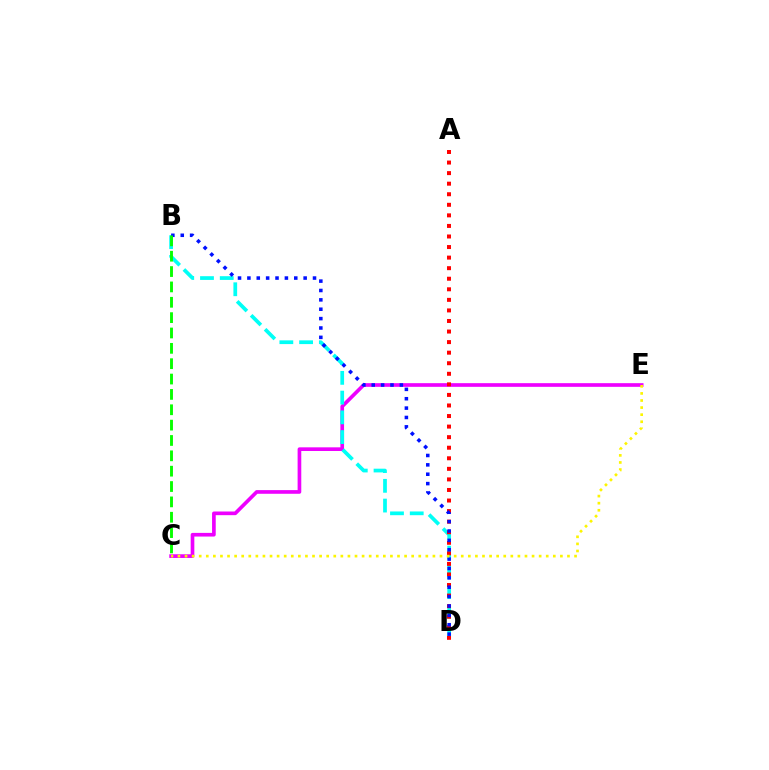{('C', 'E'): [{'color': '#ee00ff', 'line_style': 'solid', 'thickness': 2.64}, {'color': '#fcf500', 'line_style': 'dotted', 'thickness': 1.92}], ('B', 'D'): [{'color': '#00fff6', 'line_style': 'dashed', 'thickness': 2.68}, {'color': '#0010ff', 'line_style': 'dotted', 'thickness': 2.55}], ('A', 'D'): [{'color': '#ff0000', 'line_style': 'dotted', 'thickness': 2.87}], ('B', 'C'): [{'color': '#08ff00', 'line_style': 'dashed', 'thickness': 2.09}]}